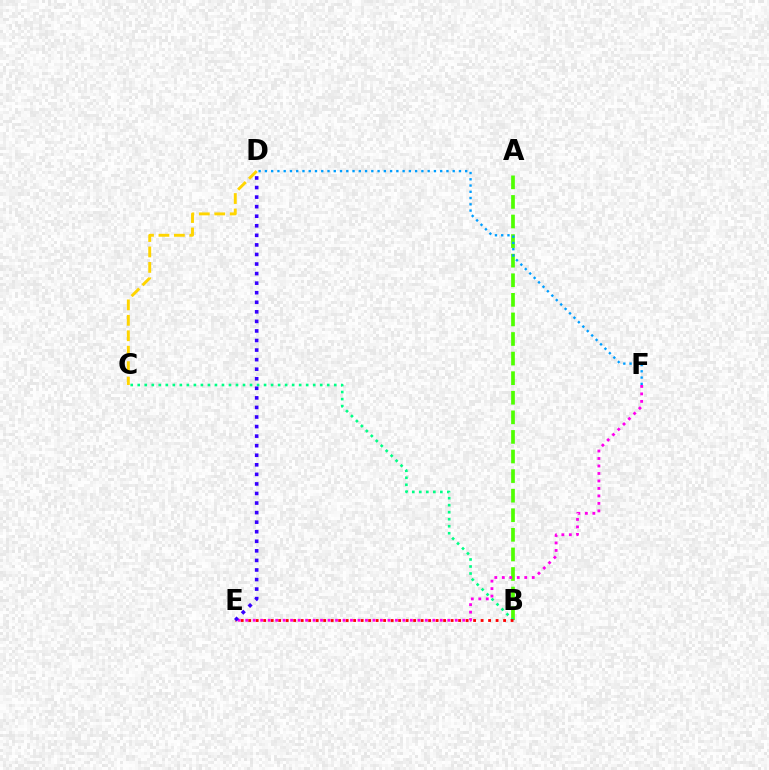{('A', 'B'): [{'color': '#4fff00', 'line_style': 'dashed', 'thickness': 2.66}], ('D', 'F'): [{'color': '#009eff', 'line_style': 'dotted', 'thickness': 1.7}], ('B', 'C'): [{'color': '#00ff86', 'line_style': 'dotted', 'thickness': 1.91}], ('B', 'E'): [{'color': '#ff0000', 'line_style': 'dotted', 'thickness': 2.04}], ('C', 'D'): [{'color': '#ffd500', 'line_style': 'dashed', 'thickness': 2.1}], ('E', 'F'): [{'color': '#ff00ed', 'line_style': 'dotted', 'thickness': 2.03}], ('D', 'E'): [{'color': '#3700ff', 'line_style': 'dotted', 'thickness': 2.6}]}